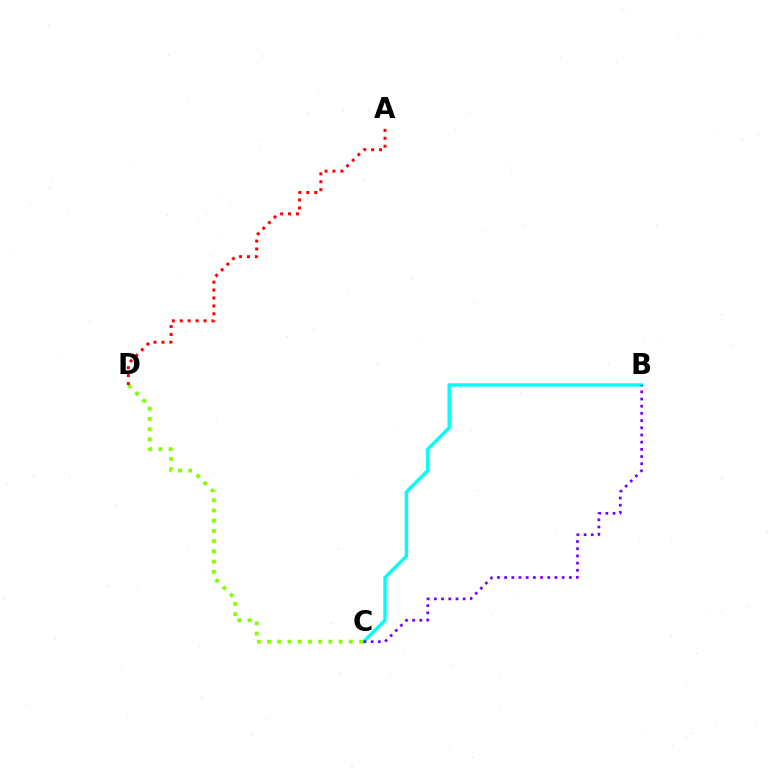{('B', 'C'): [{'color': '#00fff6', 'line_style': 'solid', 'thickness': 2.46}, {'color': '#7200ff', 'line_style': 'dotted', 'thickness': 1.95}], ('C', 'D'): [{'color': '#84ff00', 'line_style': 'dotted', 'thickness': 2.78}], ('A', 'D'): [{'color': '#ff0000', 'line_style': 'dotted', 'thickness': 2.15}]}